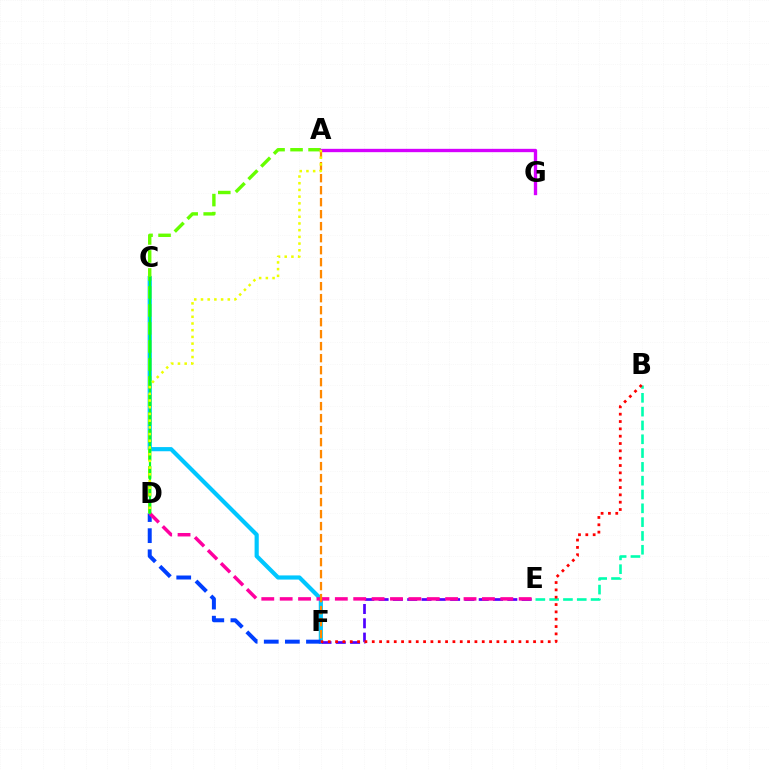{('B', 'E'): [{'color': '#00ffaf', 'line_style': 'dashed', 'thickness': 1.88}], ('C', 'F'): [{'color': '#00c7ff', 'line_style': 'solid', 'thickness': 3.0}], ('D', 'F'): [{'color': '#003fff', 'line_style': 'dashed', 'thickness': 2.87}], ('A', 'D'): [{'color': '#66ff00', 'line_style': 'dashed', 'thickness': 2.44}, {'color': '#eeff00', 'line_style': 'dotted', 'thickness': 1.82}], ('E', 'F'): [{'color': '#4f00ff', 'line_style': 'dashed', 'thickness': 1.94}], ('A', 'G'): [{'color': '#d600ff', 'line_style': 'solid', 'thickness': 2.41}], ('B', 'F'): [{'color': '#ff0000', 'line_style': 'dotted', 'thickness': 1.99}], ('D', 'E'): [{'color': '#ff00a0', 'line_style': 'dashed', 'thickness': 2.5}], ('C', 'D'): [{'color': '#00ff27', 'line_style': 'solid', 'thickness': 1.59}], ('A', 'F'): [{'color': '#ff8800', 'line_style': 'dashed', 'thickness': 1.63}]}